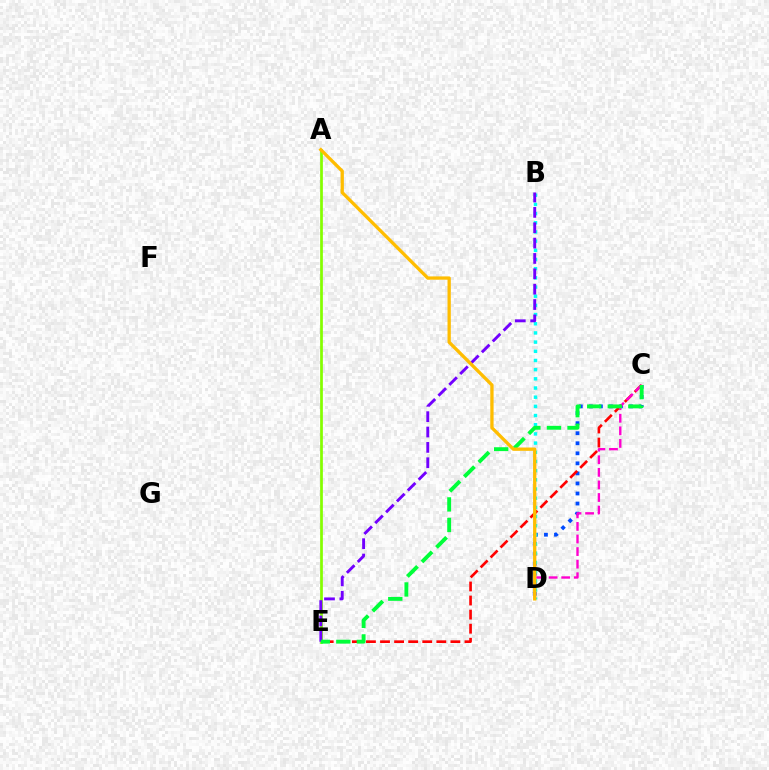{('C', 'D'): [{'color': '#004bff', 'line_style': 'dotted', 'thickness': 2.73}, {'color': '#ff00cf', 'line_style': 'dashed', 'thickness': 1.71}], ('A', 'E'): [{'color': '#84ff00', 'line_style': 'solid', 'thickness': 1.96}], ('C', 'E'): [{'color': '#ff0000', 'line_style': 'dashed', 'thickness': 1.91}, {'color': '#00ff39', 'line_style': 'dashed', 'thickness': 2.79}], ('B', 'D'): [{'color': '#00fff6', 'line_style': 'dotted', 'thickness': 2.49}], ('B', 'E'): [{'color': '#7200ff', 'line_style': 'dashed', 'thickness': 2.09}], ('A', 'D'): [{'color': '#ffbd00', 'line_style': 'solid', 'thickness': 2.38}]}